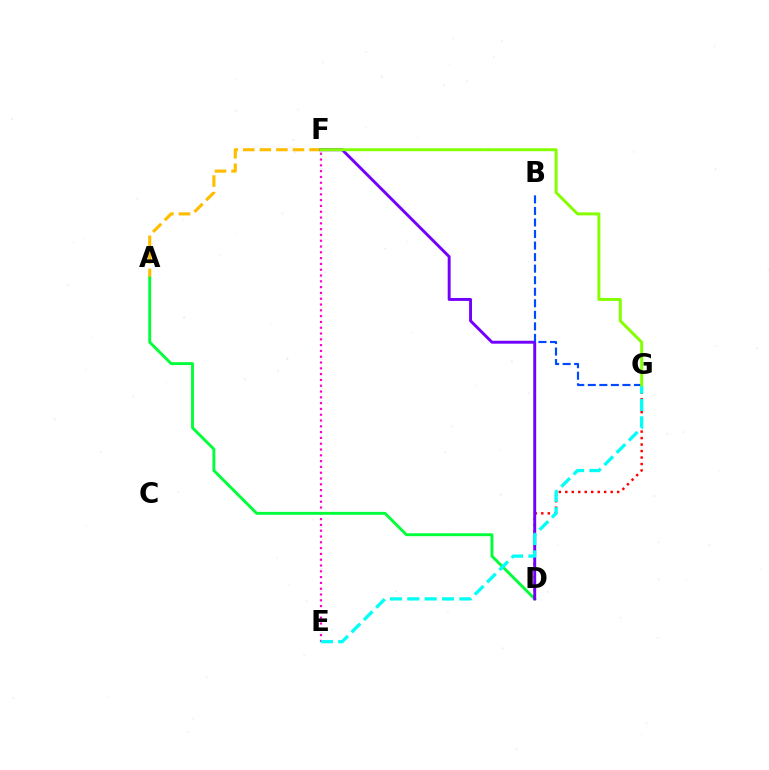{('E', 'F'): [{'color': '#ff00cf', 'line_style': 'dotted', 'thickness': 1.58}], ('A', 'F'): [{'color': '#ffbd00', 'line_style': 'dashed', 'thickness': 2.25}], ('D', 'G'): [{'color': '#ff0000', 'line_style': 'dotted', 'thickness': 1.76}], ('A', 'D'): [{'color': '#00ff39', 'line_style': 'solid', 'thickness': 2.09}], ('D', 'F'): [{'color': '#7200ff', 'line_style': 'solid', 'thickness': 2.1}], ('B', 'G'): [{'color': '#004bff', 'line_style': 'dashed', 'thickness': 1.57}], ('E', 'G'): [{'color': '#00fff6', 'line_style': 'dashed', 'thickness': 2.36}], ('F', 'G'): [{'color': '#84ff00', 'line_style': 'solid', 'thickness': 2.13}]}